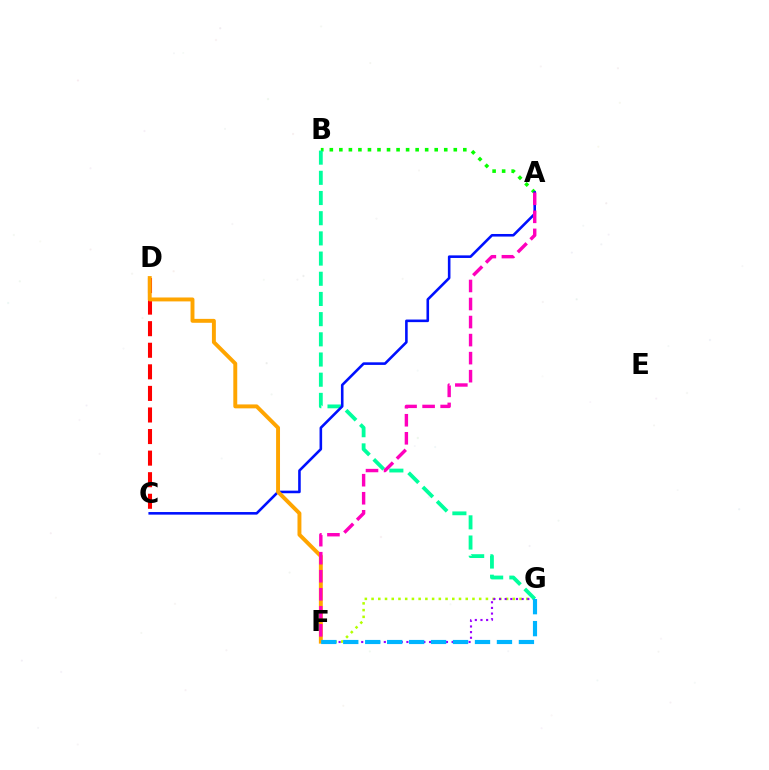{('A', 'B'): [{'color': '#08ff00', 'line_style': 'dotted', 'thickness': 2.59}], ('F', 'G'): [{'color': '#b3ff00', 'line_style': 'dotted', 'thickness': 1.83}, {'color': '#9b00ff', 'line_style': 'dotted', 'thickness': 1.54}, {'color': '#00b5ff', 'line_style': 'dashed', 'thickness': 2.98}], ('C', 'D'): [{'color': '#ff0000', 'line_style': 'dashed', 'thickness': 2.93}], ('B', 'G'): [{'color': '#00ff9d', 'line_style': 'dashed', 'thickness': 2.74}], ('A', 'C'): [{'color': '#0010ff', 'line_style': 'solid', 'thickness': 1.87}], ('D', 'F'): [{'color': '#ffa500', 'line_style': 'solid', 'thickness': 2.82}], ('A', 'F'): [{'color': '#ff00bd', 'line_style': 'dashed', 'thickness': 2.45}]}